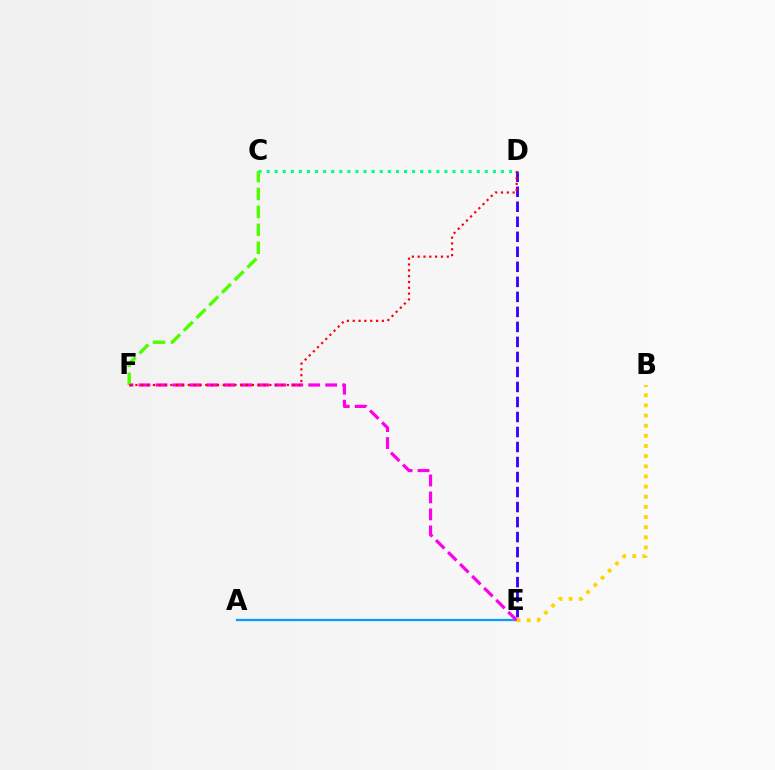{('A', 'E'): [{'color': '#009eff', 'line_style': 'solid', 'thickness': 1.62}], ('D', 'E'): [{'color': '#3700ff', 'line_style': 'dashed', 'thickness': 2.04}], ('C', 'D'): [{'color': '#00ff86', 'line_style': 'dotted', 'thickness': 2.2}], ('E', 'F'): [{'color': '#ff00ed', 'line_style': 'dashed', 'thickness': 2.31}], ('B', 'E'): [{'color': '#ffd500', 'line_style': 'dotted', 'thickness': 2.76}], ('C', 'F'): [{'color': '#4fff00', 'line_style': 'dashed', 'thickness': 2.44}], ('D', 'F'): [{'color': '#ff0000', 'line_style': 'dotted', 'thickness': 1.58}]}